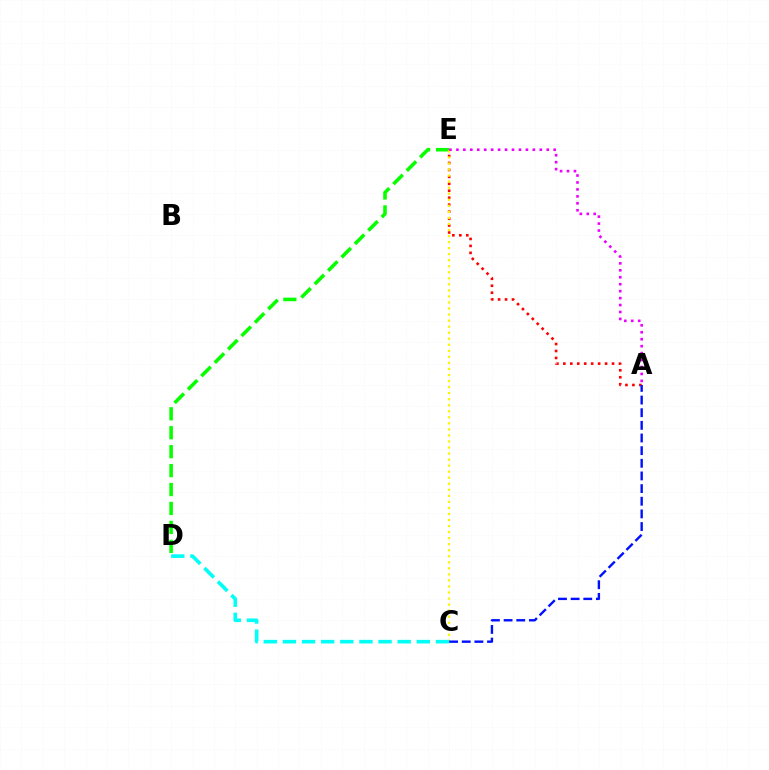{('D', 'E'): [{'color': '#08ff00', 'line_style': 'dashed', 'thickness': 2.57}], ('A', 'E'): [{'color': '#ff0000', 'line_style': 'dotted', 'thickness': 1.89}, {'color': '#ee00ff', 'line_style': 'dotted', 'thickness': 1.89}], ('C', 'E'): [{'color': '#fcf500', 'line_style': 'dotted', 'thickness': 1.64}], ('C', 'D'): [{'color': '#00fff6', 'line_style': 'dashed', 'thickness': 2.6}], ('A', 'C'): [{'color': '#0010ff', 'line_style': 'dashed', 'thickness': 1.72}]}